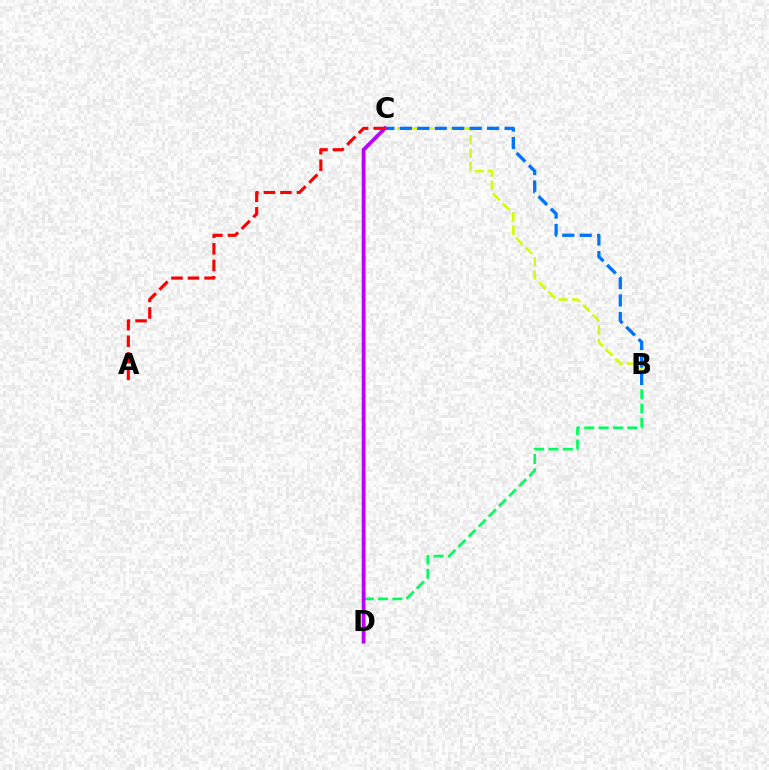{('B', 'C'): [{'color': '#d1ff00', 'line_style': 'dashed', 'thickness': 1.82}, {'color': '#0074ff', 'line_style': 'dashed', 'thickness': 2.37}], ('B', 'D'): [{'color': '#00ff5c', 'line_style': 'dashed', 'thickness': 1.94}], ('C', 'D'): [{'color': '#b900ff', 'line_style': 'solid', 'thickness': 2.74}], ('A', 'C'): [{'color': '#ff0000', 'line_style': 'dashed', 'thickness': 2.25}]}